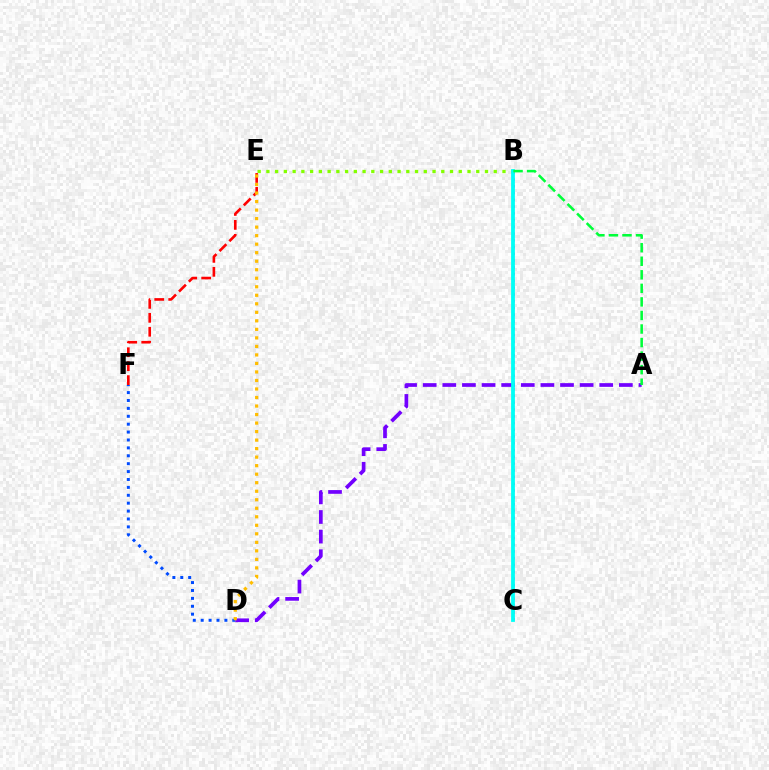{('B', 'C'): [{'color': '#ff00cf', 'line_style': 'dotted', 'thickness': 1.84}, {'color': '#00fff6', 'line_style': 'solid', 'thickness': 2.73}], ('D', 'F'): [{'color': '#004bff', 'line_style': 'dotted', 'thickness': 2.15}], ('A', 'D'): [{'color': '#7200ff', 'line_style': 'dashed', 'thickness': 2.66}], ('B', 'E'): [{'color': '#84ff00', 'line_style': 'dotted', 'thickness': 2.38}], ('E', 'F'): [{'color': '#ff0000', 'line_style': 'dashed', 'thickness': 1.89}], ('A', 'B'): [{'color': '#00ff39', 'line_style': 'dashed', 'thickness': 1.84}], ('D', 'E'): [{'color': '#ffbd00', 'line_style': 'dotted', 'thickness': 2.31}]}